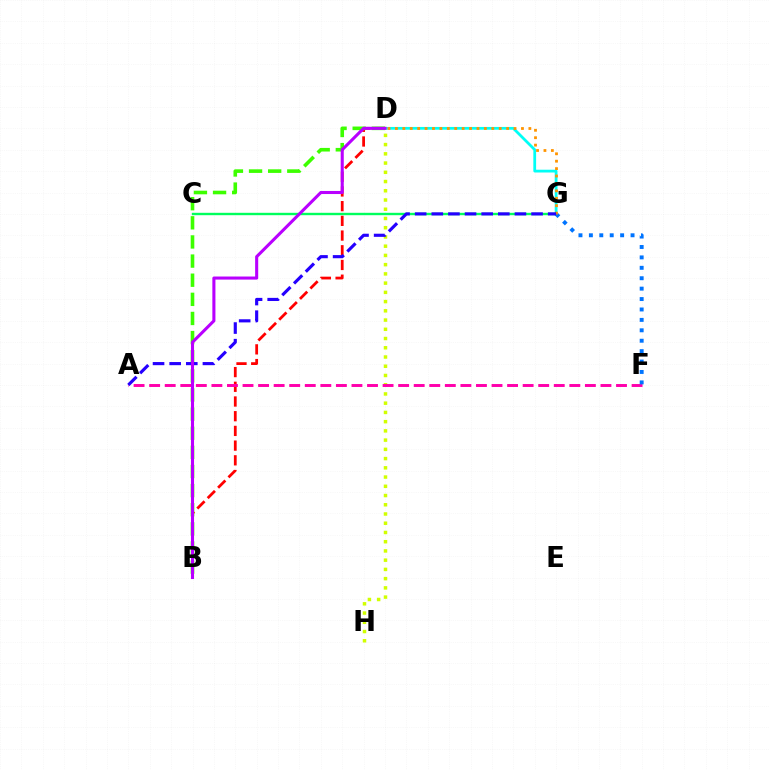{('B', 'D'): [{'color': '#ff0000', 'line_style': 'dashed', 'thickness': 2.0}, {'color': '#3dff00', 'line_style': 'dashed', 'thickness': 2.6}, {'color': '#b900ff', 'line_style': 'solid', 'thickness': 2.21}], ('D', 'H'): [{'color': '#d1ff00', 'line_style': 'dotted', 'thickness': 2.51}], ('D', 'G'): [{'color': '#00fff6', 'line_style': 'solid', 'thickness': 2.0}, {'color': '#ff9400', 'line_style': 'dotted', 'thickness': 2.01}], ('A', 'F'): [{'color': '#ff00ac', 'line_style': 'dashed', 'thickness': 2.11}], ('C', 'G'): [{'color': '#00ff5c', 'line_style': 'solid', 'thickness': 1.72}], ('F', 'G'): [{'color': '#0074ff', 'line_style': 'dotted', 'thickness': 2.83}], ('A', 'G'): [{'color': '#2500ff', 'line_style': 'dashed', 'thickness': 2.26}]}